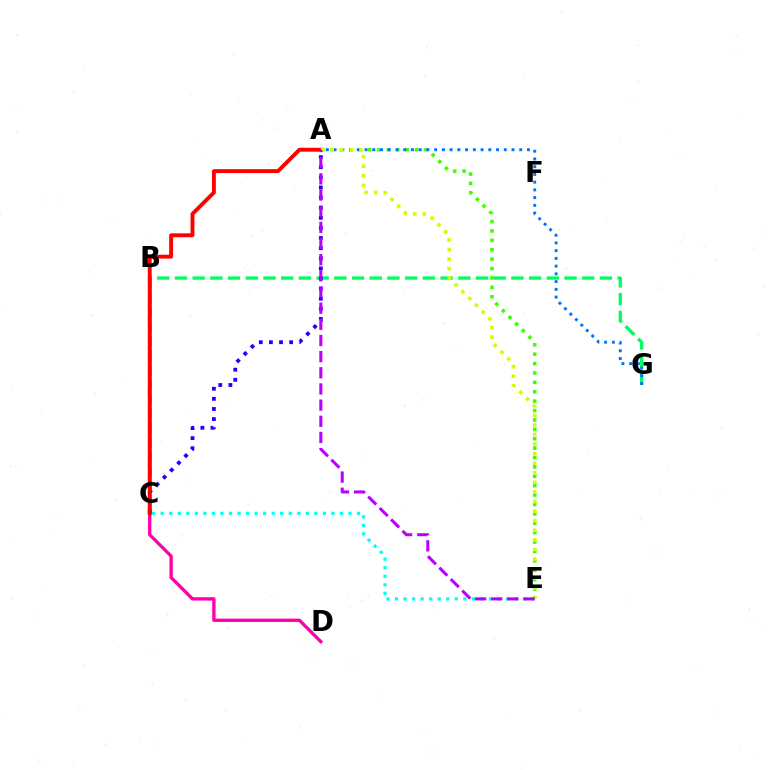{('B', 'G'): [{'color': '#00ff5c', 'line_style': 'dashed', 'thickness': 2.41}], ('C', 'E'): [{'color': '#00fff6', 'line_style': 'dotted', 'thickness': 2.32}], ('B', 'C'): [{'color': '#ff9400', 'line_style': 'dashed', 'thickness': 1.96}], ('A', 'E'): [{'color': '#3dff00', 'line_style': 'dotted', 'thickness': 2.55}, {'color': '#d1ff00', 'line_style': 'dotted', 'thickness': 2.6}, {'color': '#b900ff', 'line_style': 'dashed', 'thickness': 2.2}], ('B', 'D'): [{'color': '#ff00ac', 'line_style': 'solid', 'thickness': 2.39}], ('A', 'G'): [{'color': '#0074ff', 'line_style': 'dotted', 'thickness': 2.1}], ('A', 'C'): [{'color': '#2500ff', 'line_style': 'dotted', 'thickness': 2.75}, {'color': '#ff0000', 'line_style': 'solid', 'thickness': 2.81}]}